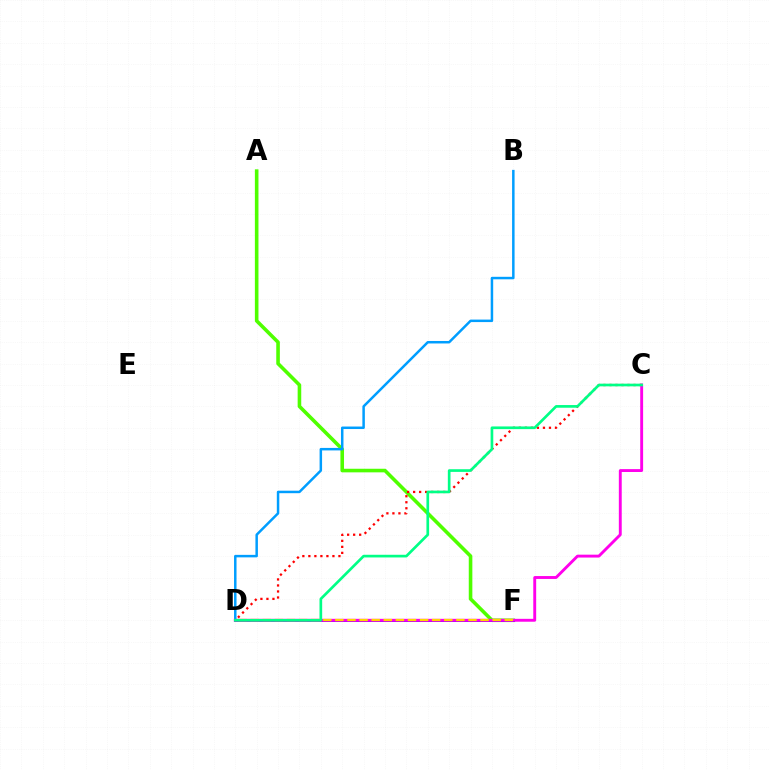{('A', 'F'): [{'color': '#4fff00', 'line_style': 'solid', 'thickness': 2.58}], ('C', 'D'): [{'color': '#ff0000', 'line_style': 'dotted', 'thickness': 1.63}, {'color': '#ff00ed', 'line_style': 'solid', 'thickness': 2.08}, {'color': '#00ff86', 'line_style': 'solid', 'thickness': 1.93}], ('B', 'D'): [{'color': '#009eff', 'line_style': 'solid', 'thickness': 1.8}], ('D', 'F'): [{'color': '#3700ff', 'line_style': 'solid', 'thickness': 2.13}, {'color': '#ffd500', 'line_style': 'dashed', 'thickness': 1.64}]}